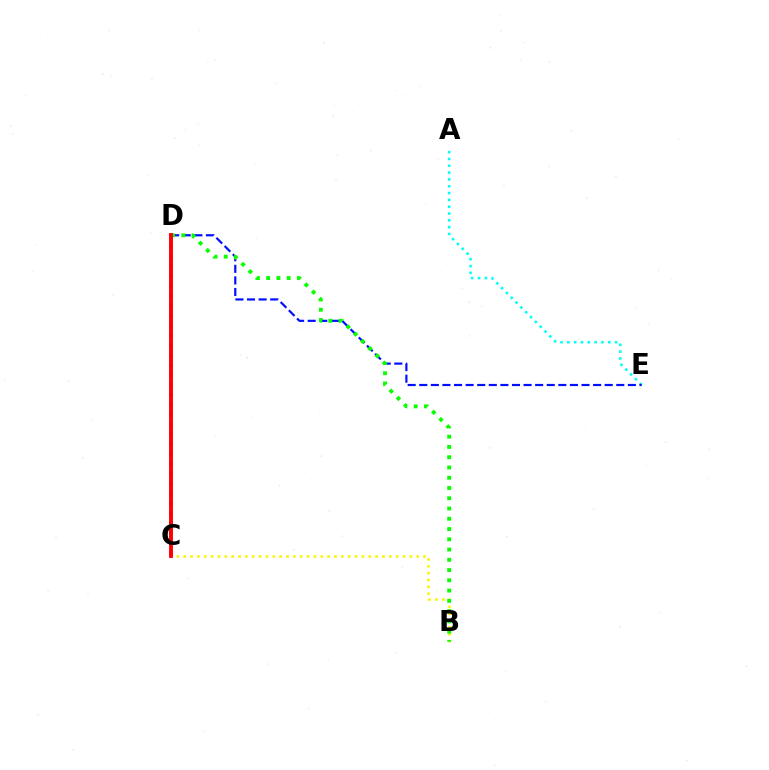{('B', 'C'): [{'color': '#fcf500', 'line_style': 'dotted', 'thickness': 1.86}], ('A', 'E'): [{'color': '#00fff6', 'line_style': 'dotted', 'thickness': 1.85}], ('D', 'E'): [{'color': '#0010ff', 'line_style': 'dashed', 'thickness': 1.57}], ('B', 'D'): [{'color': '#08ff00', 'line_style': 'dotted', 'thickness': 2.79}], ('C', 'D'): [{'color': '#ee00ff', 'line_style': 'dotted', 'thickness': 2.69}, {'color': '#ff0000', 'line_style': 'solid', 'thickness': 2.8}]}